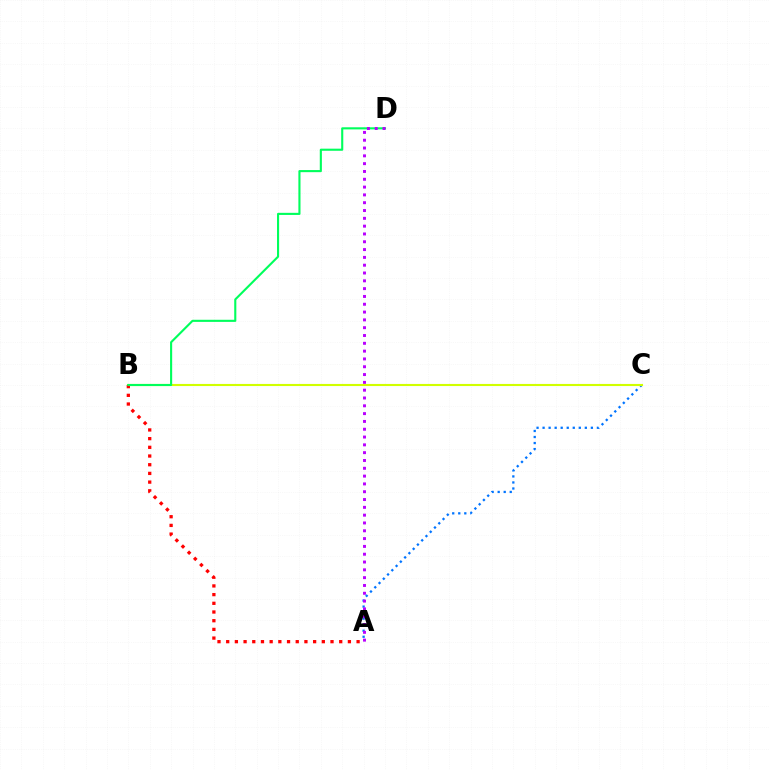{('A', 'C'): [{'color': '#0074ff', 'line_style': 'dotted', 'thickness': 1.64}], ('B', 'C'): [{'color': '#d1ff00', 'line_style': 'solid', 'thickness': 1.52}], ('A', 'B'): [{'color': '#ff0000', 'line_style': 'dotted', 'thickness': 2.36}], ('B', 'D'): [{'color': '#00ff5c', 'line_style': 'solid', 'thickness': 1.52}], ('A', 'D'): [{'color': '#b900ff', 'line_style': 'dotted', 'thickness': 2.12}]}